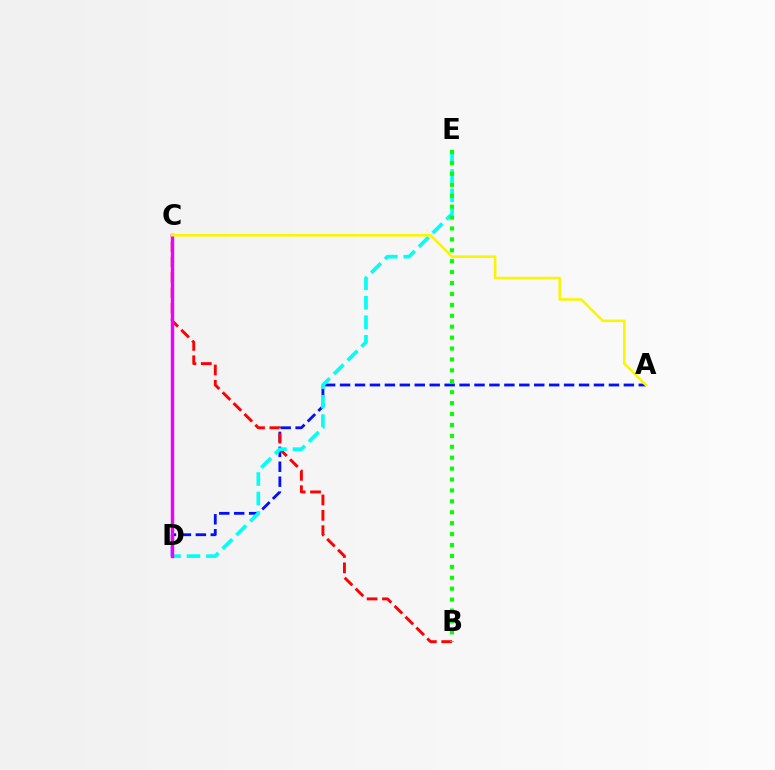{('A', 'D'): [{'color': '#0010ff', 'line_style': 'dashed', 'thickness': 2.03}], ('B', 'C'): [{'color': '#ff0000', 'line_style': 'dashed', 'thickness': 2.09}], ('D', 'E'): [{'color': '#00fff6', 'line_style': 'dashed', 'thickness': 2.64}], ('C', 'D'): [{'color': '#ee00ff', 'line_style': 'solid', 'thickness': 2.45}], ('B', 'E'): [{'color': '#08ff00', 'line_style': 'dotted', 'thickness': 2.97}], ('A', 'C'): [{'color': '#fcf500', 'line_style': 'solid', 'thickness': 1.86}]}